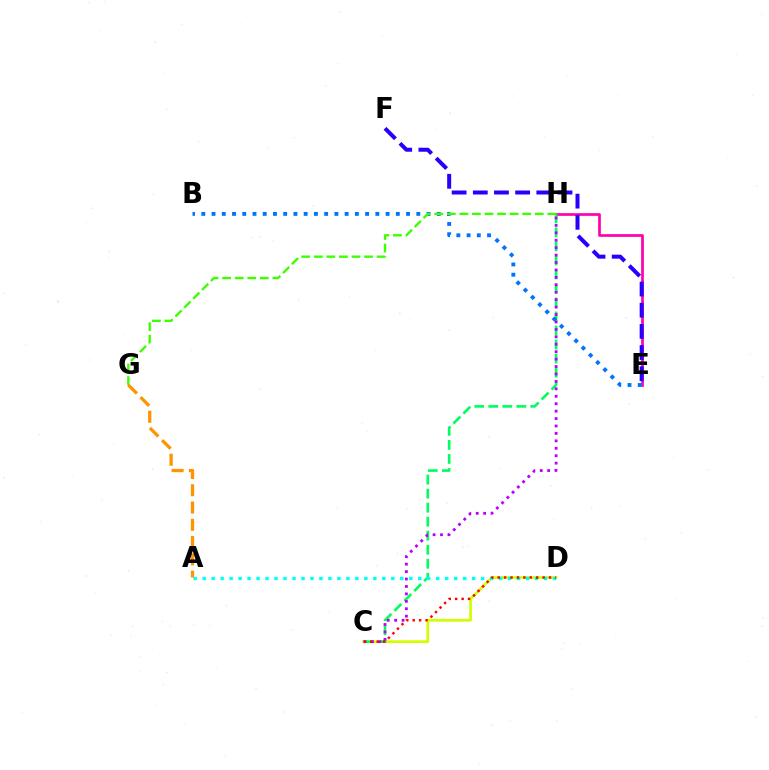{('C', 'D'): [{'color': '#d1ff00', 'line_style': 'solid', 'thickness': 1.97}, {'color': '#ff0000', 'line_style': 'dotted', 'thickness': 1.74}], ('E', 'H'): [{'color': '#ff00ac', 'line_style': 'solid', 'thickness': 1.95}], ('C', 'H'): [{'color': '#00ff5c', 'line_style': 'dashed', 'thickness': 1.9}, {'color': '#b900ff', 'line_style': 'dotted', 'thickness': 2.02}], ('B', 'E'): [{'color': '#0074ff', 'line_style': 'dotted', 'thickness': 2.78}], ('A', 'D'): [{'color': '#00fff6', 'line_style': 'dotted', 'thickness': 2.44}], ('G', 'H'): [{'color': '#3dff00', 'line_style': 'dashed', 'thickness': 1.71}], ('A', 'G'): [{'color': '#ff9400', 'line_style': 'dashed', 'thickness': 2.35}], ('E', 'F'): [{'color': '#2500ff', 'line_style': 'dashed', 'thickness': 2.88}]}